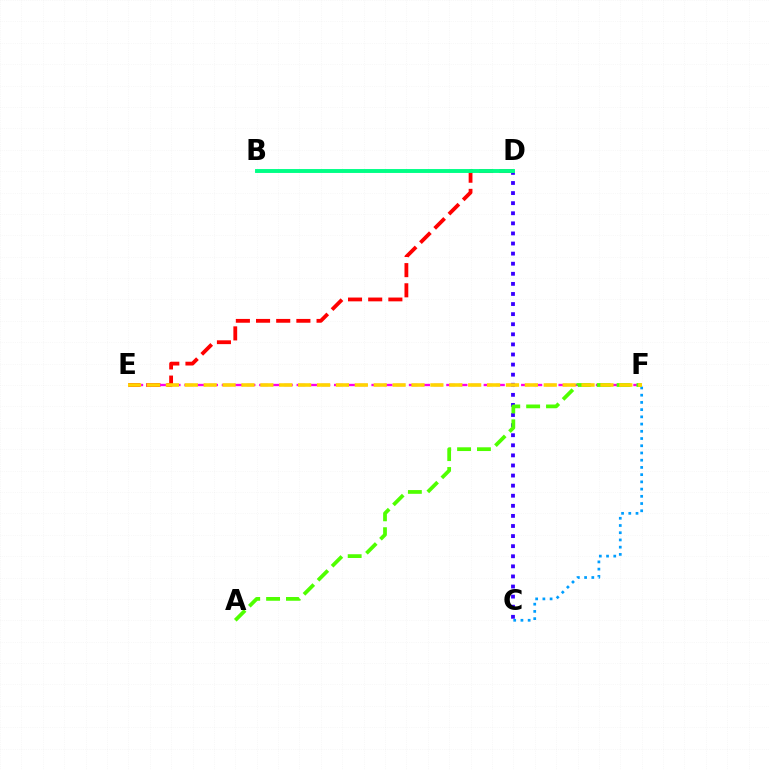{('D', 'E'): [{'color': '#ff0000', 'line_style': 'dashed', 'thickness': 2.74}], ('C', 'F'): [{'color': '#009eff', 'line_style': 'dotted', 'thickness': 1.96}], ('C', 'D'): [{'color': '#3700ff', 'line_style': 'dotted', 'thickness': 2.74}], ('E', 'F'): [{'color': '#ff00ed', 'line_style': 'dashed', 'thickness': 1.69}, {'color': '#ffd500', 'line_style': 'dashed', 'thickness': 2.57}], ('A', 'F'): [{'color': '#4fff00', 'line_style': 'dashed', 'thickness': 2.7}], ('B', 'D'): [{'color': '#00ff86', 'line_style': 'solid', 'thickness': 2.81}]}